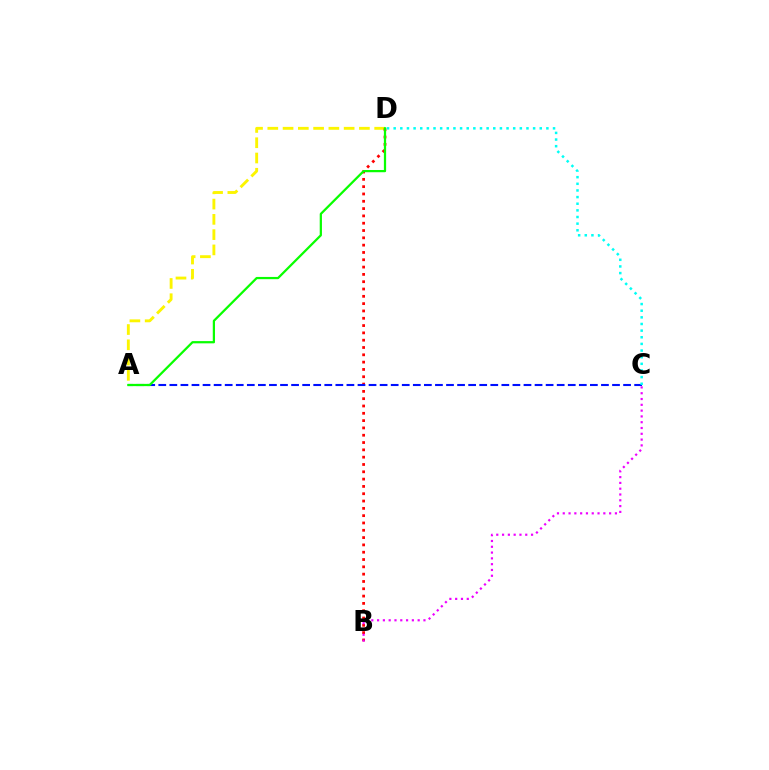{('A', 'D'): [{'color': '#fcf500', 'line_style': 'dashed', 'thickness': 2.07}, {'color': '#08ff00', 'line_style': 'solid', 'thickness': 1.61}], ('B', 'D'): [{'color': '#ff0000', 'line_style': 'dotted', 'thickness': 1.99}], ('B', 'C'): [{'color': '#ee00ff', 'line_style': 'dotted', 'thickness': 1.57}], ('A', 'C'): [{'color': '#0010ff', 'line_style': 'dashed', 'thickness': 1.5}], ('C', 'D'): [{'color': '#00fff6', 'line_style': 'dotted', 'thickness': 1.8}]}